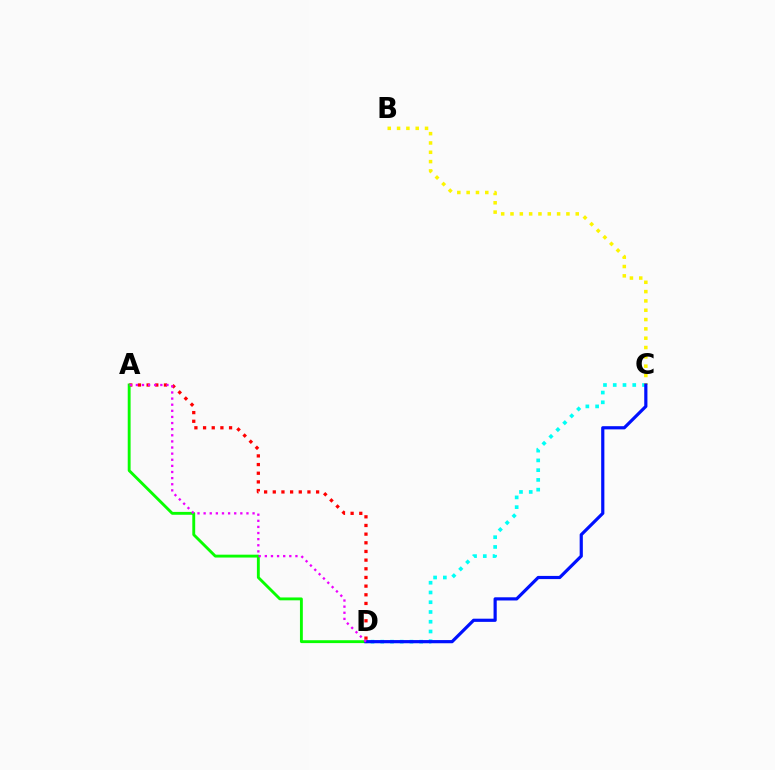{('A', 'D'): [{'color': '#ff0000', 'line_style': 'dotted', 'thickness': 2.35}, {'color': '#08ff00', 'line_style': 'solid', 'thickness': 2.07}, {'color': '#ee00ff', 'line_style': 'dotted', 'thickness': 1.66}], ('C', 'D'): [{'color': '#00fff6', 'line_style': 'dotted', 'thickness': 2.65}, {'color': '#0010ff', 'line_style': 'solid', 'thickness': 2.29}], ('B', 'C'): [{'color': '#fcf500', 'line_style': 'dotted', 'thickness': 2.53}]}